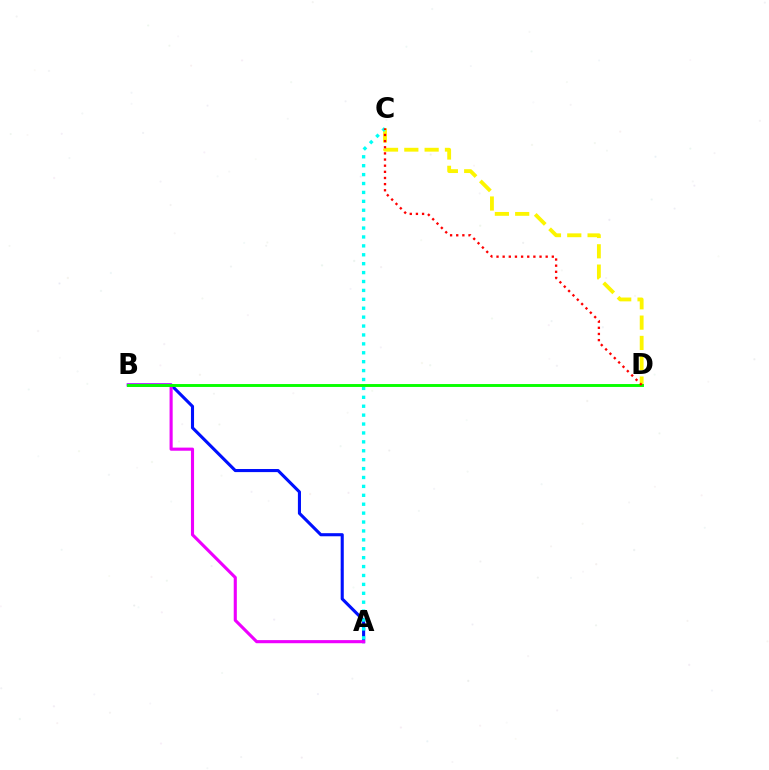{('C', 'D'): [{'color': '#fcf500', 'line_style': 'dashed', 'thickness': 2.76}, {'color': '#ff0000', 'line_style': 'dotted', 'thickness': 1.67}], ('A', 'B'): [{'color': '#0010ff', 'line_style': 'solid', 'thickness': 2.23}, {'color': '#ee00ff', 'line_style': 'solid', 'thickness': 2.24}], ('A', 'C'): [{'color': '#00fff6', 'line_style': 'dotted', 'thickness': 2.42}], ('B', 'D'): [{'color': '#08ff00', 'line_style': 'solid', 'thickness': 2.09}]}